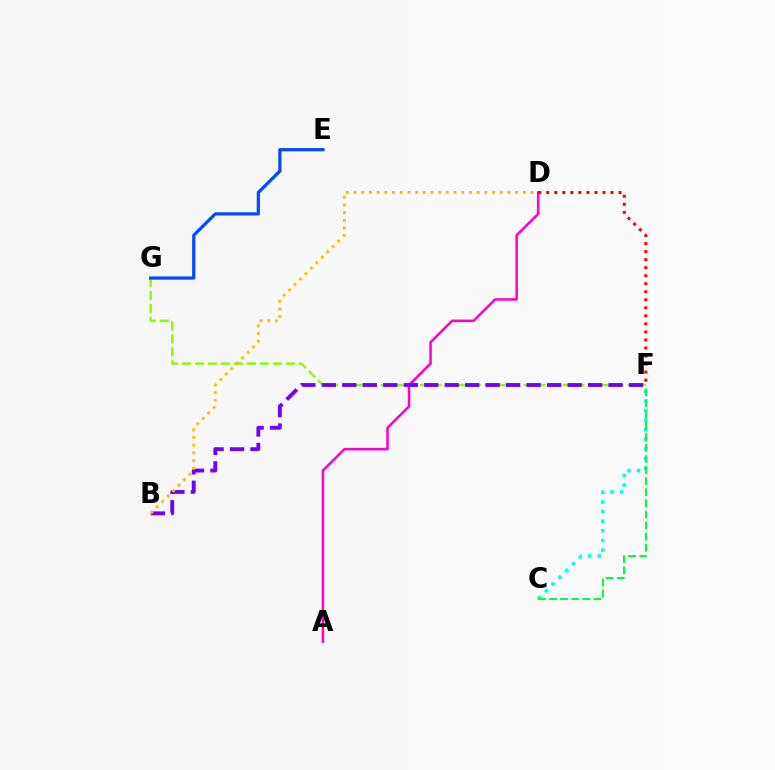{('F', 'G'): [{'color': '#84ff00', 'line_style': 'dashed', 'thickness': 1.76}], ('A', 'D'): [{'color': '#ff00cf', 'line_style': 'solid', 'thickness': 1.82}], ('C', 'F'): [{'color': '#00fff6', 'line_style': 'dotted', 'thickness': 2.61}, {'color': '#00ff39', 'line_style': 'dashed', 'thickness': 1.51}], ('B', 'F'): [{'color': '#7200ff', 'line_style': 'dashed', 'thickness': 2.78}], ('D', 'F'): [{'color': '#ff0000', 'line_style': 'dotted', 'thickness': 2.18}], ('E', 'G'): [{'color': '#004bff', 'line_style': 'solid', 'thickness': 2.32}], ('B', 'D'): [{'color': '#ffbd00', 'line_style': 'dotted', 'thickness': 2.09}]}